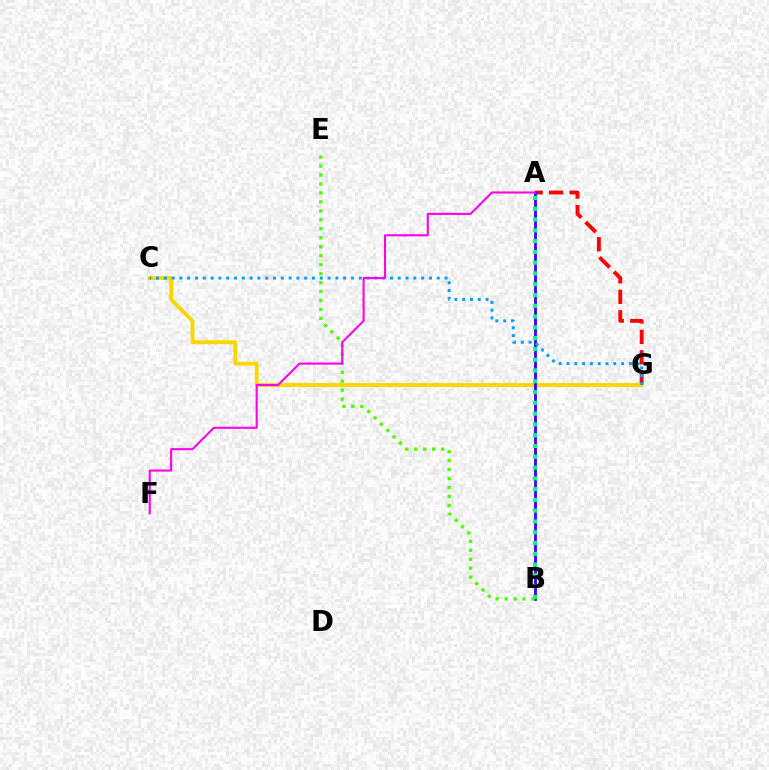{('A', 'G'): [{'color': '#ff0000', 'line_style': 'dashed', 'thickness': 2.78}], ('C', 'G'): [{'color': '#ffd500', 'line_style': 'solid', 'thickness': 2.78}, {'color': '#009eff', 'line_style': 'dotted', 'thickness': 2.12}], ('A', 'B'): [{'color': '#3700ff', 'line_style': 'solid', 'thickness': 2.01}, {'color': '#00ff86', 'line_style': 'dotted', 'thickness': 2.93}], ('B', 'E'): [{'color': '#4fff00', 'line_style': 'dotted', 'thickness': 2.43}], ('A', 'F'): [{'color': '#ff00ed', 'line_style': 'solid', 'thickness': 1.5}]}